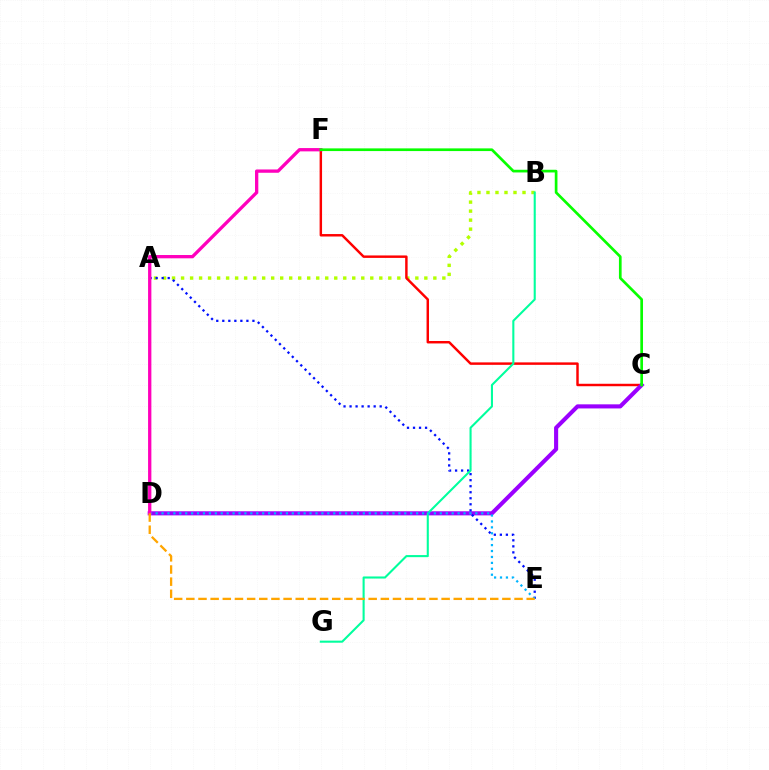{('A', 'B'): [{'color': '#b3ff00', 'line_style': 'dotted', 'thickness': 2.45}], ('C', 'F'): [{'color': '#ff0000', 'line_style': 'solid', 'thickness': 1.77}, {'color': '#08ff00', 'line_style': 'solid', 'thickness': 1.94}], ('C', 'D'): [{'color': '#9b00ff', 'line_style': 'solid', 'thickness': 2.95}], ('A', 'E'): [{'color': '#0010ff', 'line_style': 'dotted', 'thickness': 1.64}], ('B', 'G'): [{'color': '#00ff9d', 'line_style': 'solid', 'thickness': 1.5}], ('D', 'E'): [{'color': '#00b5ff', 'line_style': 'dotted', 'thickness': 1.61}, {'color': '#ffa500', 'line_style': 'dashed', 'thickness': 1.65}], ('D', 'F'): [{'color': '#ff00bd', 'line_style': 'solid', 'thickness': 2.38}]}